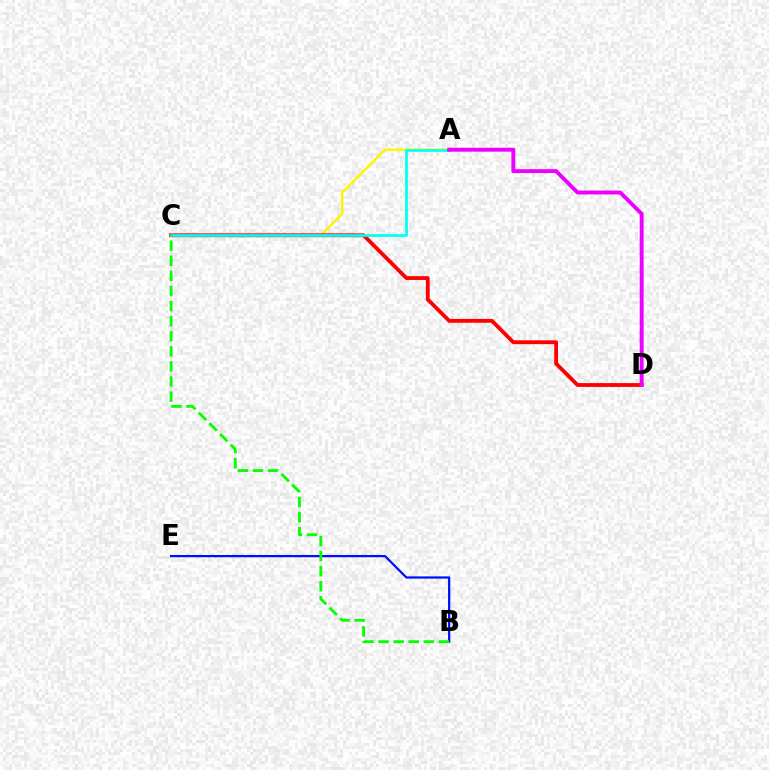{('B', 'E'): [{'color': '#0010ff', 'line_style': 'solid', 'thickness': 1.62}], ('A', 'C'): [{'color': '#fcf500', 'line_style': 'solid', 'thickness': 1.75}, {'color': '#00fff6', 'line_style': 'solid', 'thickness': 1.96}], ('C', 'D'): [{'color': '#ff0000', 'line_style': 'solid', 'thickness': 2.75}], ('A', 'D'): [{'color': '#ee00ff', 'line_style': 'solid', 'thickness': 2.81}], ('B', 'C'): [{'color': '#08ff00', 'line_style': 'dashed', 'thickness': 2.05}]}